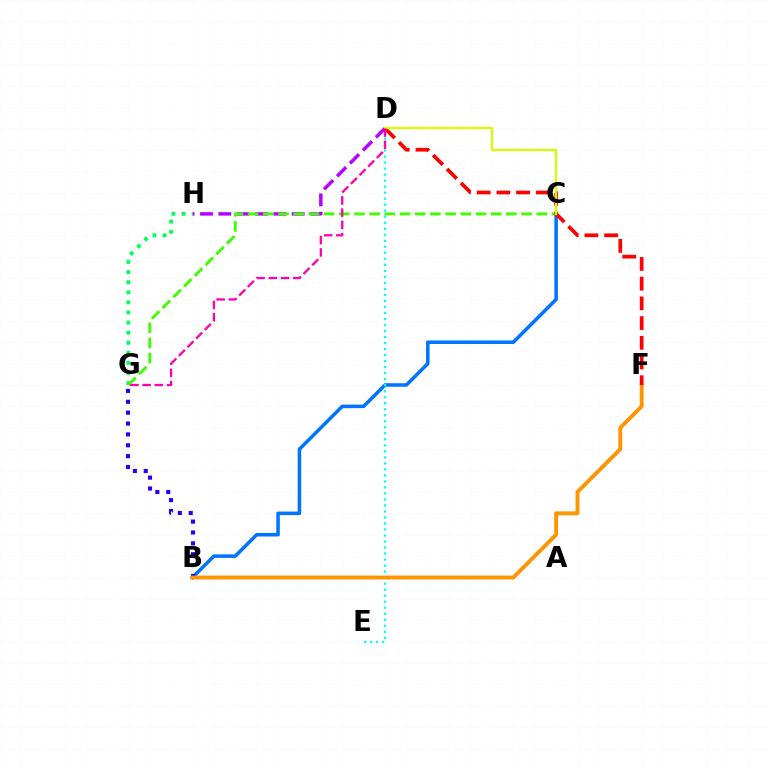{('B', 'C'): [{'color': '#0074ff', 'line_style': 'solid', 'thickness': 2.54}], ('D', 'H'): [{'color': '#b900ff', 'line_style': 'dashed', 'thickness': 2.49}], ('D', 'E'): [{'color': '#00fff6', 'line_style': 'dotted', 'thickness': 1.63}], ('B', 'G'): [{'color': '#2500ff', 'line_style': 'dotted', 'thickness': 2.95}], ('G', 'H'): [{'color': '#00ff5c', 'line_style': 'dotted', 'thickness': 2.74}], ('B', 'F'): [{'color': '#ff9400', 'line_style': 'solid', 'thickness': 2.79}], ('C', 'G'): [{'color': '#3dff00', 'line_style': 'dashed', 'thickness': 2.06}], ('D', 'F'): [{'color': '#ff0000', 'line_style': 'dashed', 'thickness': 2.68}], ('C', 'D'): [{'color': '#d1ff00', 'line_style': 'solid', 'thickness': 1.63}], ('D', 'G'): [{'color': '#ff00ac', 'line_style': 'dashed', 'thickness': 1.66}]}